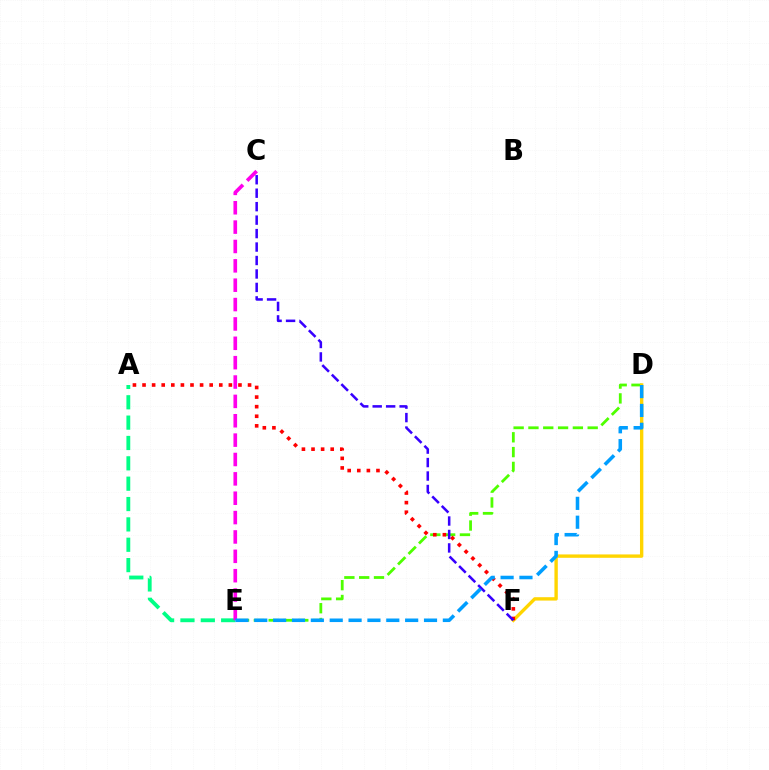{('D', 'E'): [{'color': '#4fff00', 'line_style': 'dashed', 'thickness': 2.01}, {'color': '#009eff', 'line_style': 'dashed', 'thickness': 2.56}], ('D', 'F'): [{'color': '#ffd500', 'line_style': 'solid', 'thickness': 2.43}], ('A', 'E'): [{'color': '#00ff86', 'line_style': 'dashed', 'thickness': 2.77}], ('A', 'F'): [{'color': '#ff0000', 'line_style': 'dotted', 'thickness': 2.61}], ('C', 'F'): [{'color': '#3700ff', 'line_style': 'dashed', 'thickness': 1.83}], ('C', 'E'): [{'color': '#ff00ed', 'line_style': 'dashed', 'thickness': 2.63}]}